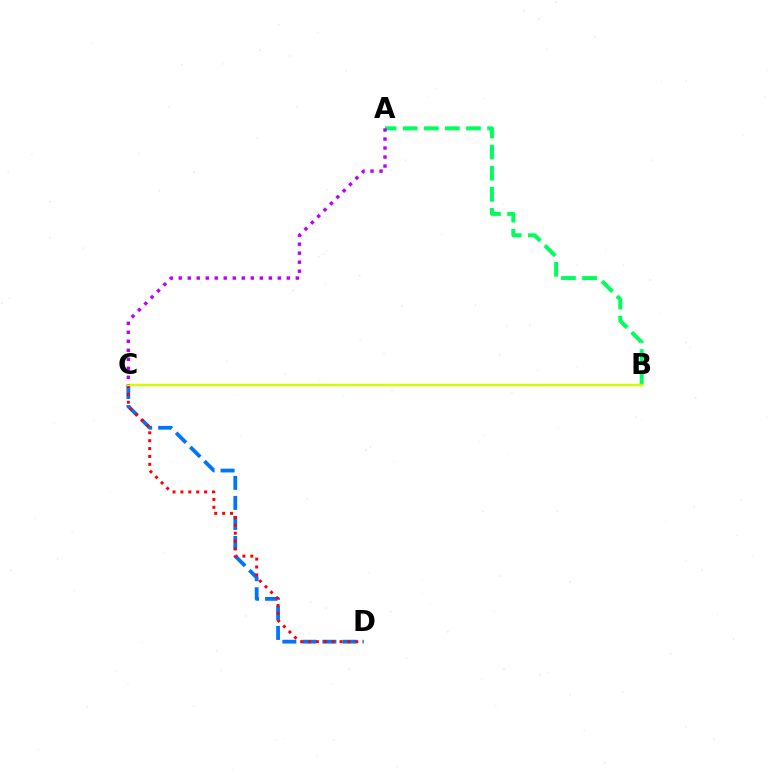{('C', 'D'): [{'color': '#0074ff', 'line_style': 'dashed', 'thickness': 2.72}, {'color': '#ff0000', 'line_style': 'dotted', 'thickness': 2.14}], ('A', 'B'): [{'color': '#00ff5c', 'line_style': 'dashed', 'thickness': 2.87}], ('B', 'C'): [{'color': '#d1ff00', 'line_style': 'solid', 'thickness': 1.77}], ('A', 'C'): [{'color': '#b900ff', 'line_style': 'dotted', 'thickness': 2.45}]}